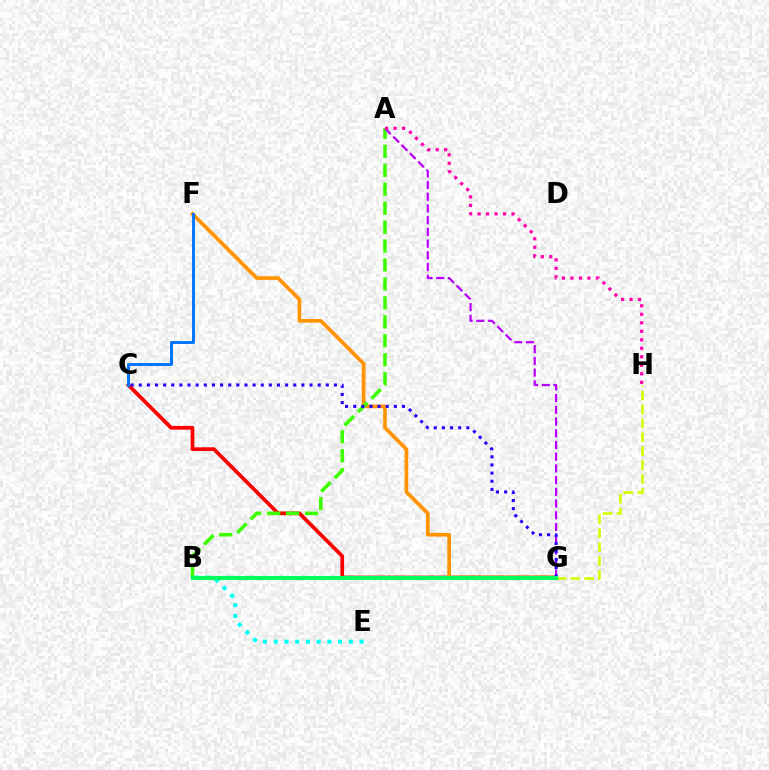{('C', 'G'): [{'color': '#ff0000', 'line_style': 'solid', 'thickness': 2.69}, {'color': '#2500ff', 'line_style': 'dotted', 'thickness': 2.21}], ('G', 'H'): [{'color': '#d1ff00', 'line_style': 'dashed', 'thickness': 1.89}], ('F', 'G'): [{'color': '#ff9400', 'line_style': 'solid', 'thickness': 2.65}], ('A', 'B'): [{'color': '#3dff00', 'line_style': 'dashed', 'thickness': 2.57}], ('A', 'G'): [{'color': '#b900ff', 'line_style': 'dashed', 'thickness': 1.59}], ('C', 'F'): [{'color': '#0074ff', 'line_style': 'solid', 'thickness': 2.1}], ('B', 'E'): [{'color': '#00fff6', 'line_style': 'dotted', 'thickness': 2.92}], ('A', 'H'): [{'color': '#ff00ac', 'line_style': 'dotted', 'thickness': 2.31}], ('B', 'G'): [{'color': '#00ff5c', 'line_style': 'solid', 'thickness': 2.99}]}